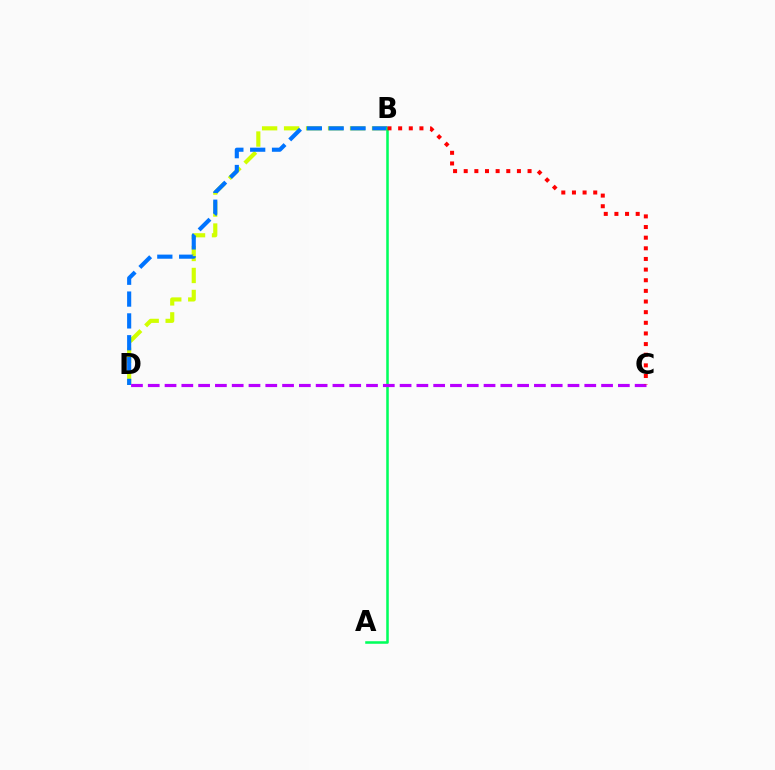{('B', 'D'): [{'color': '#d1ff00', 'line_style': 'dashed', 'thickness': 2.99}, {'color': '#0074ff', 'line_style': 'dashed', 'thickness': 2.97}], ('A', 'B'): [{'color': '#00ff5c', 'line_style': 'solid', 'thickness': 1.83}], ('C', 'D'): [{'color': '#b900ff', 'line_style': 'dashed', 'thickness': 2.28}], ('B', 'C'): [{'color': '#ff0000', 'line_style': 'dotted', 'thickness': 2.89}]}